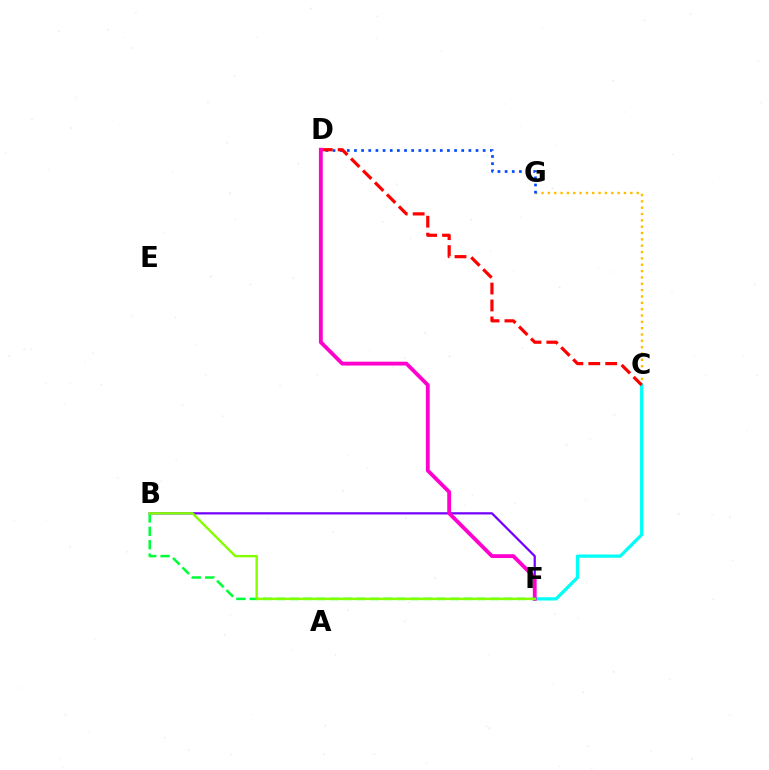{('C', 'G'): [{'color': '#ffbd00', 'line_style': 'dotted', 'thickness': 1.72}], ('C', 'F'): [{'color': '#00fff6', 'line_style': 'solid', 'thickness': 2.34}], ('D', 'G'): [{'color': '#004bff', 'line_style': 'dotted', 'thickness': 1.94}], ('C', 'D'): [{'color': '#ff0000', 'line_style': 'dashed', 'thickness': 2.3}], ('B', 'F'): [{'color': '#7200ff', 'line_style': 'solid', 'thickness': 1.61}, {'color': '#00ff39', 'line_style': 'dashed', 'thickness': 1.81}, {'color': '#84ff00', 'line_style': 'solid', 'thickness': 1.72}], ('D', 'F'): [{'color': '#ff00cf', 'line_style': 'solid', 'thickness': 2.76}]}